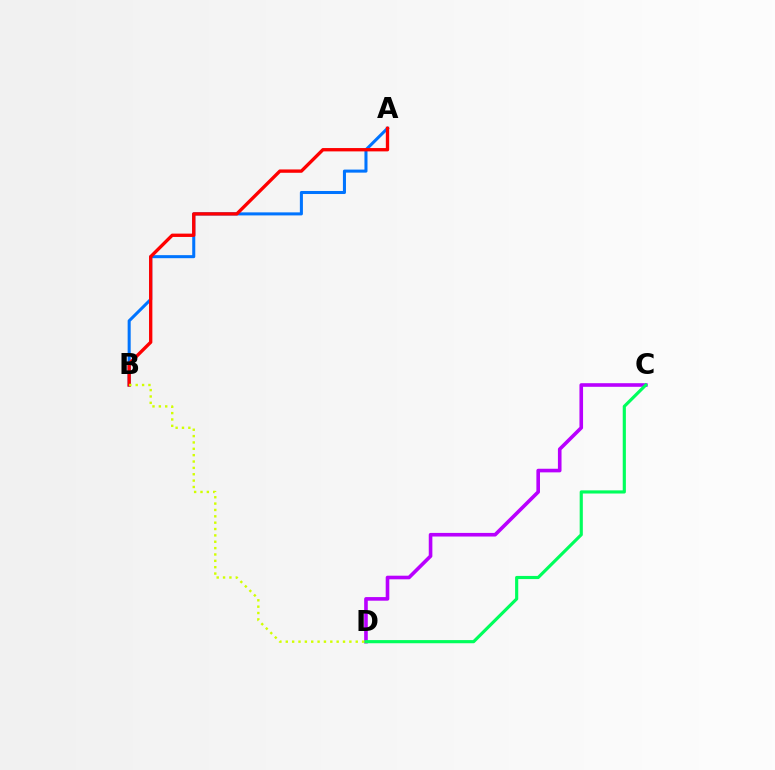{('C', 'D'): [{'color': '#b900ff', 'line_style': 'solid', 'thickness': 2.6}, {'color': '#00ff5c', 'line_style': 'solid', 'thickness': 2.27}], ('A', 'B'): [{'color': '#0074ff', 'line_style': 'solid', 'thickness': 2.19}, {'color': '#ff0000', 'line_style': 'solid', 'thickness': 2.4}], ('B', 'D'): [{'color': '#d1ff00', 'line_style': 'dotted', 'thickness': 1.73}]}